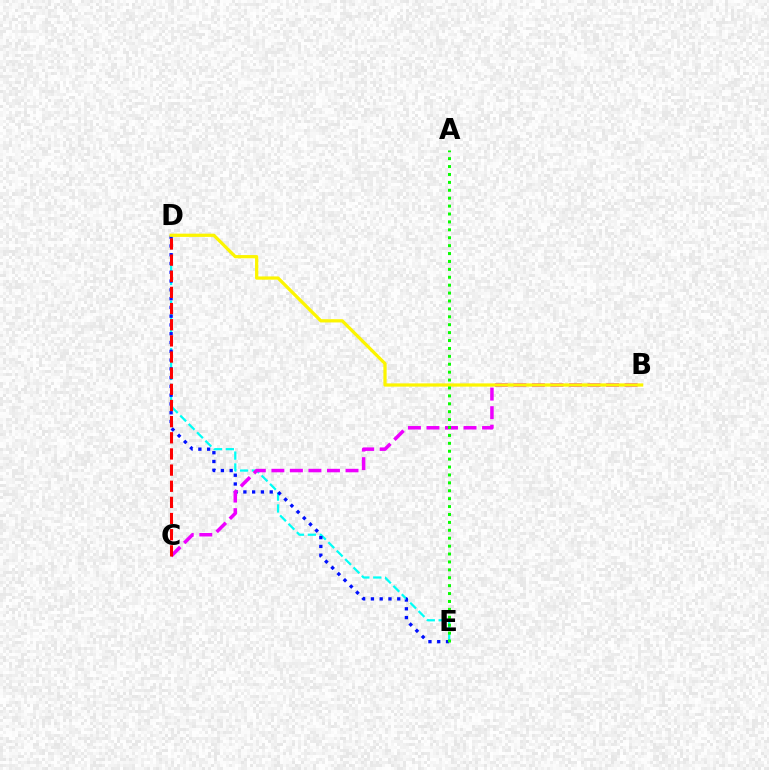{('D', 'E'): [{'color': '#00fff6', 'line_style': 'dashed', 'thickness': 1.61}, {'color': '#0010ff', 'line_style': 'dotted', 'thickness': 2.39}], ('B', 'C'): [{'color': '#ee00ff', 'line_style': 'dashed', 'thickness': 2.52}], ('C', 'D'): [{'color': '#ff0000', 'line_style': 'dashed', 'thickness': 2.19}], ('B', 'D'): [{'color': '#fcf500', 'line_style': 'solid', 'thickness': 2.33}], ('A', 'E'): [{'color': '#08ff00', 'line_style': 'dotted', 'thickness': 2.15}]}